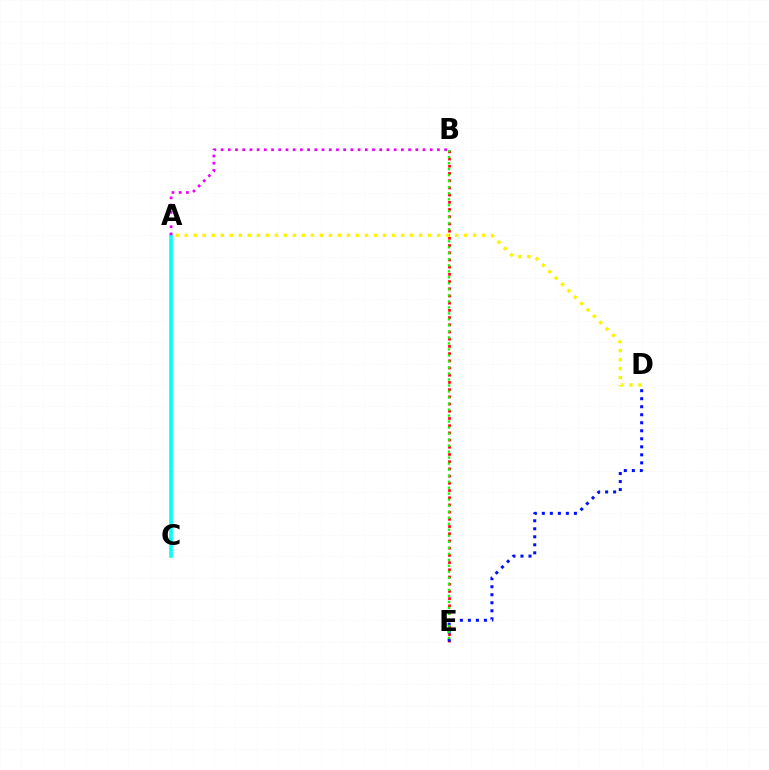{('B', 'E'): [{'color': '#ff0000', 'line_style': 'dotted', 'thickness': 1.96}, {'color': '#08ff00', 'line_style': 'dotted', 'thickness': 1.63}], ('D', 'E'): [{'color': '#0010ff', 'line_style': 'dotted', 'thickness': 2.18}], ('A', 'C'): [{'color': '#00fff6', 'line_style': 'solid', 'thickness': 2.56}], ('A', 'B'): [{'color': '#ee00ff', 'line_style': 'dotted', 'thickness': 1.96}], ('A', 'D'): [{'color': '#fcf500', 'line_style': 'dotted', 'thickness': 2.45}]}